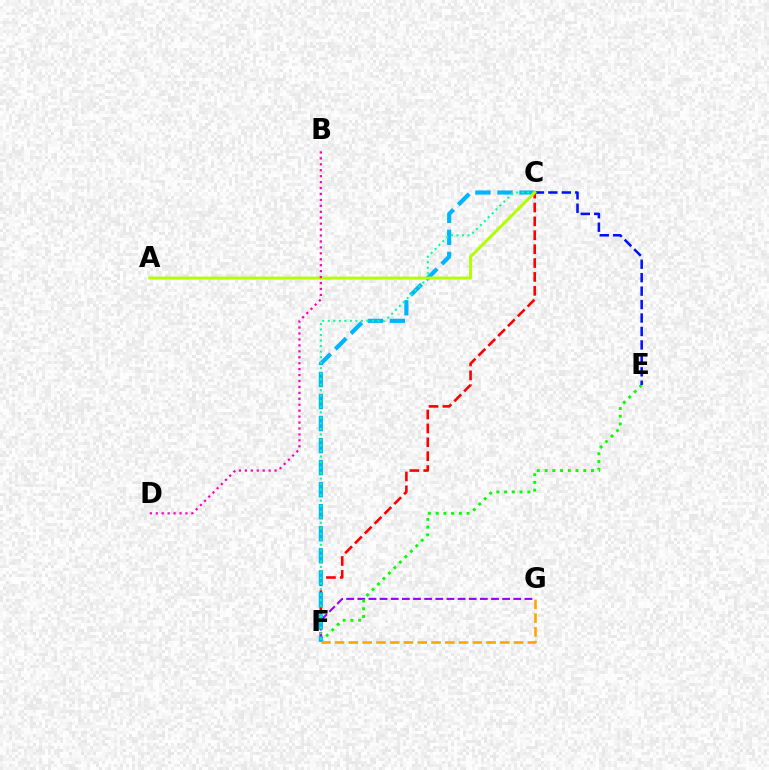{('C', 'F'): [{'color': '#ff0000', 'line_style': 'dashed', 'thickness': 1.89}, {'color': '#00b5ff', 'line_style': 'dashed', 'thickness': 2.99}, {'color': '#00ff9d', 'line_style': 'dotted', 'thickness': 1.5}], ('F', 'G'): [{'color': '#9b00ff', 'line_style': 'dashed', 'thickness': 1.51}, {'color': '#ffa500', 'line_style': 'dashed', 'thickness': 1.87}], ('E', 'F'): [{'color': '#08ff00', 'line_style': 'dotted', 'thickness': 2.1}], ('C', 'E'): [{'color': '#0010ff', 'line_style': 'dashed', 'thickness': 1.83}], ('A', 'C'): [{'color': '#b3ff00', 'line_style': 'solid', 'thickness': 2.13}], ('B', 'D'): [{'color': '#ff00bd', 'line_style': 'dotted', 'thickness': 1.61}]}